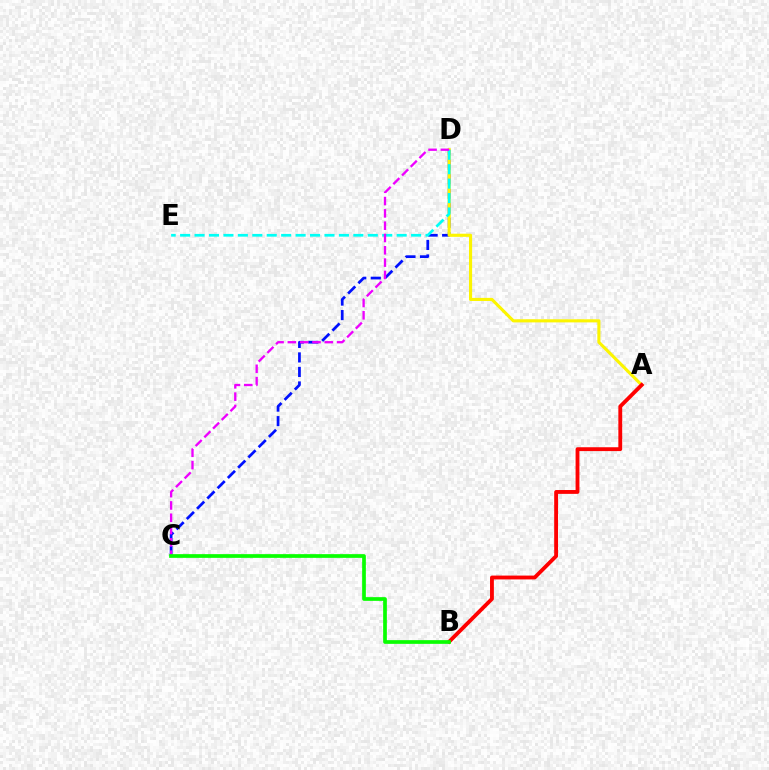{('C', 'D'): [{'color': '#0010ff', 'line_style': 'dashed', 'thickness': 1.97}, {'color': '#ee00ff', 'line_style': 'dashed', 'thickness': 1.67}], ('A', 'D'): [{'color': '#fcf500', 'line_style': 'solid', 'thickness': 2.24}], ('D', 'E'): [{'color': '#00fff6', 'line_style': 'dashed', 'thickness': 1.96}], ('A', 'B'): [{'color': '#ff0000', 'line_style': 'solid', 'thickness': 2.77}], ('B', 'C'): [{'color': '#08ff00', 'line_style': 'solid', 'thickness': 2.67}]}